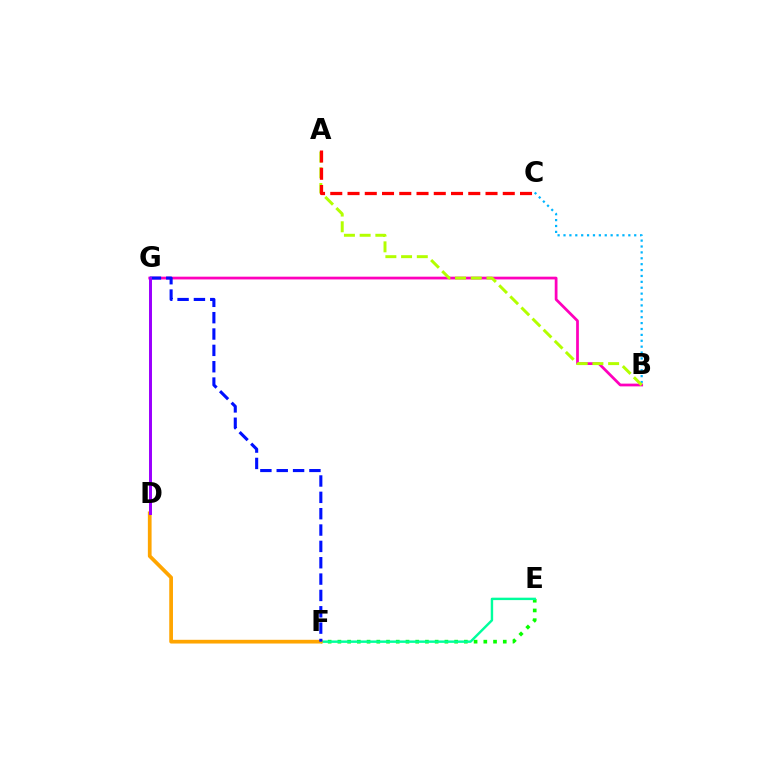{('E', 'F'): [{'color': '#08ff00', 'line_style': 'dotted', 'thickness': 2.64}, {'color': '#00ff9d', 'line_style': 'solid', 'thickness': 1.74}], ('B', 'C'): [{'color': '#00b5ff', 'line_style': 'dotted', 'thickness': 1.6}], ('D', 'F'): [{'color': '#ffa500', 'line_style': 'solid', 'thickness': 2.68}], ('B', 'G'): [{'color': '#ff00bd', 'line_style': 'solid', 'thickness': 1.98}], ('F', 'G'): [{'color': '#0010ff', 'line_style': 'dashed', 'thickness': 2.22}], ('A', 'B'): [{'color': '#b3ff00', 'line_style': 'dashed', 'thickness': 2.13}], ('D', 'G'): [{'color': '#9b00ff', 'line_style': 'solid', 'thickness': 2.14}], ('A', 'C'): [{'color': '#ff0000', 'line_style': 'dashed', 'thickness': 2.34}]}